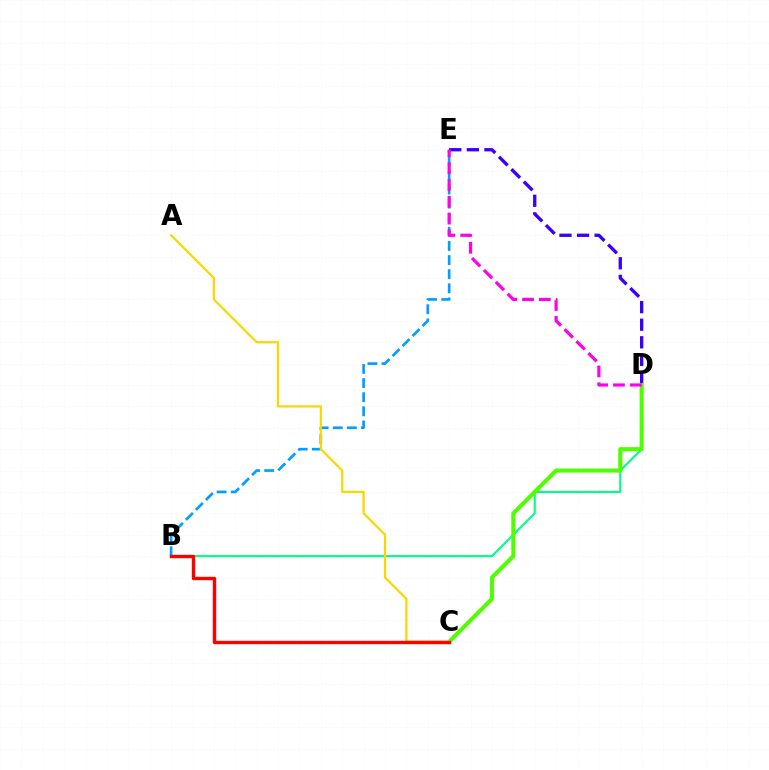{('B', 'D'): [{'color': '#00ff86', 'line_style': 'solid', 'thickness': 1.53}], ('B', 'E'): [{'color': '#009eff', 'line_style': 'dashed', 'thickness': 1.92}], ('D', 'E'): [{'color': '#3700ff', 'line_style': 'dashed', 'thickness': 2.39}, {'color': '#ff00ed', 'line_style': 'dashed', 'thickness': 2.29}], ('C', 'D'): [{'color': '#4fff00', 'line_style': 'solid', 'thickness': 2.93}], ('A', 'C'): [{'color': '#ffd500', 'line_style': 'solid', 'thickness': 1.61}], ('B', 'C'): [{'color': '#ff0000', 'line_style': 'solid', 'thickness': 2.43}]}